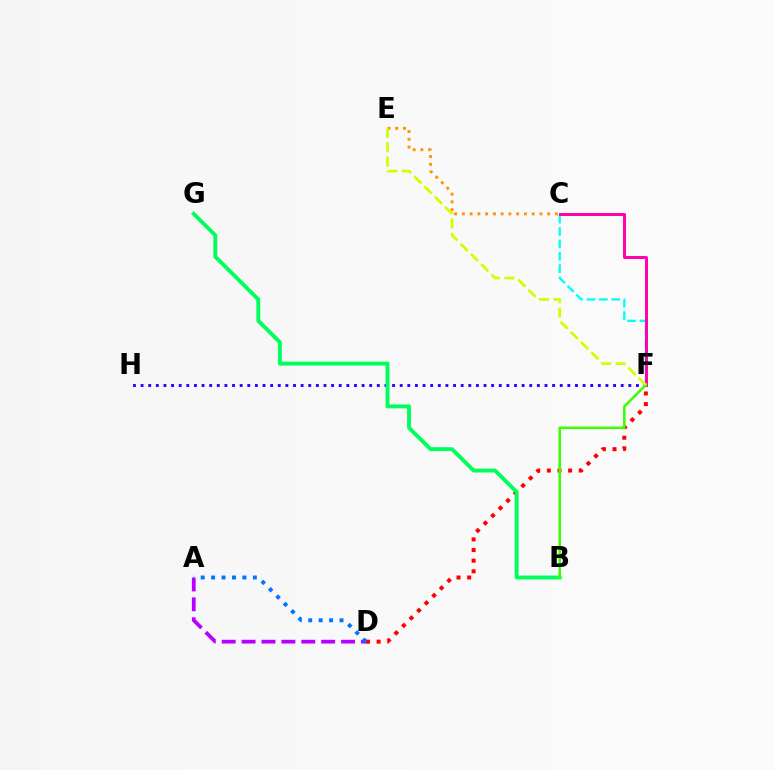{('F', 'H'): [{'color': '#2500ff', 'line_style': 'dotted', 'thickness': 2.07}], ('C', 'F'): [{'color': '#00fff6', 'line_style': 'dashed', 'thickness': 1.68}, {'color': '#ff00ac', 'line_style': 'solid', 'thickness': 2.12}], ('D', 'F'): [{'color': '#ff0000', 'line_style': 'dotted', 'thickness': 2.89}], ('A', 'D'): [{'color': '#b900ff', 'line_style': 'dashed', 'thickness': 2.7}, {'color': '#0074ff', 'line_style': 'dotted', 'thickness': 2.83}], ('C', 'E'): [{'color': '#ff9400', 'line_style': 'dotted', 'thickness': 2.11}], ('B', 'G'): [{'color': '#00ff5c', 'line_style': 'solid', 'thickness': 2.8}], ('B', 'F'): [{'color': '#3dff00', 'line_style': 'solid', 'thickness': 1.85}], ('E', 'F'): [{'color': '#d1ff00', 'line_style': 'dashed', 'thickness': 1.97}]}